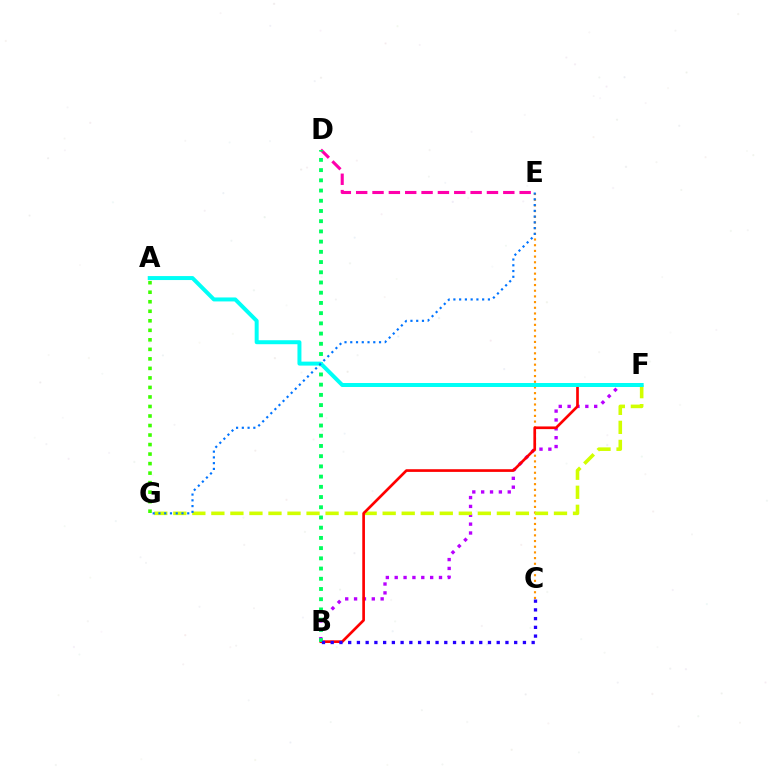{('D', 'E'): [{'color': '#ff00ac', 'line_style': 'dashed', 'thickness': 2.22}], ('B', 'F'): [{'color': '#b900ff', 'line_style': 'dotted', 'thickness': 2.41}, {'color': '#ff0000', 'line_style': 'solid', 'thickness': 1.93}], ('C', 'E'): [{'color': '#ff9400', 'line_style': 'dotted', 'thickness': 1.55}], ('F', 'G'): [{'color': '#d1ff00', 'line_style': 'dashed', 'thickness': 2.59}], ('B', 'D'): [{'color': '#00ff5c', 'line_style': 'dotted', 'thickness': 2.78}], ('A', 'F'): [{'color': '#00fff6', 'line_style': 'solid', 'thickness': 2.86}], ('A', 'G'): [{'color': '#3dff00', 'line_style': 'dotted', 'thickness': 2.59}], ('B', 'C'): [{'color': '#2500ff', 'line_style': 'dotted', 'thickness': 2.37}], ('E', 'G'): [{'color': '#0074ff', 'line_style': 'dotted', 'thickness': 1.56}]}